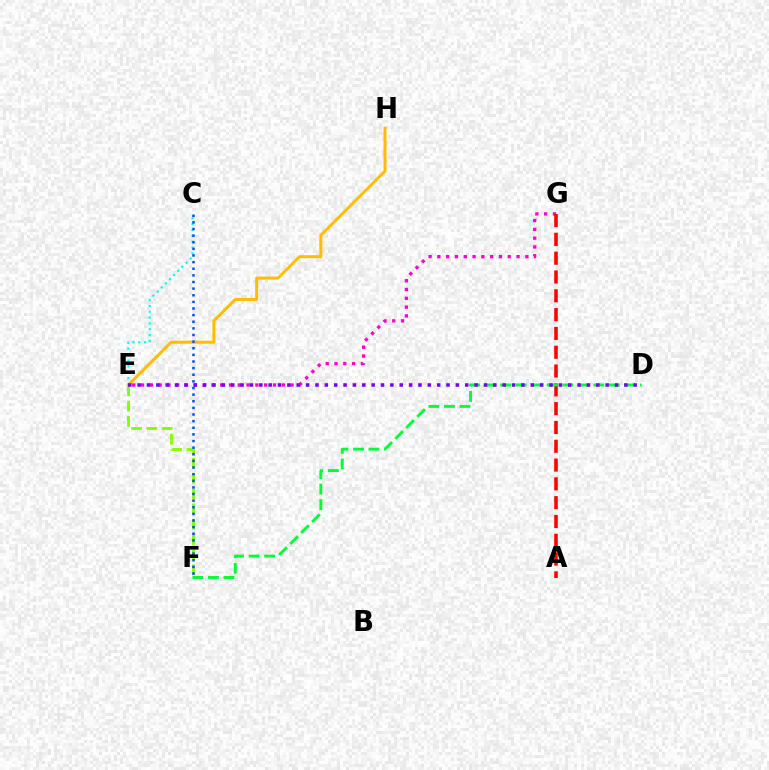{('C', 'E'): [{'color': '#00fff6', 'line_style': 'dotted', 'thickness': 1.59}], ('E', 'G'): [{'color': '#ff00cf', 'line_style': 'dotted', 'thickness': 2.39}], ('A', 'G'): [{'color': '#ff0000', 'line_style': 'dashed', 'thickness': 2.55}], ('E', 'H'): [{'color': '#ffbd00', 'line_style': 'solid', 'thickness': 2.15}], ('E', 'F'): [{'color': '#84ff00', 'line_style': 'dashed', 'thickness': 2.07}], ('C', 'F'): [{'color': '#004bff', 'line_style': 'dotted', 'thickness': 1.8}], ('D', 'F'): [{'color': '#00ff39', 'line_style': 'dashed', 'thickness': 2.11}], ('D', 'E'): [{'color': '#7200ff', 'line_style': 'dotted', 'thickness': 2.54}]}